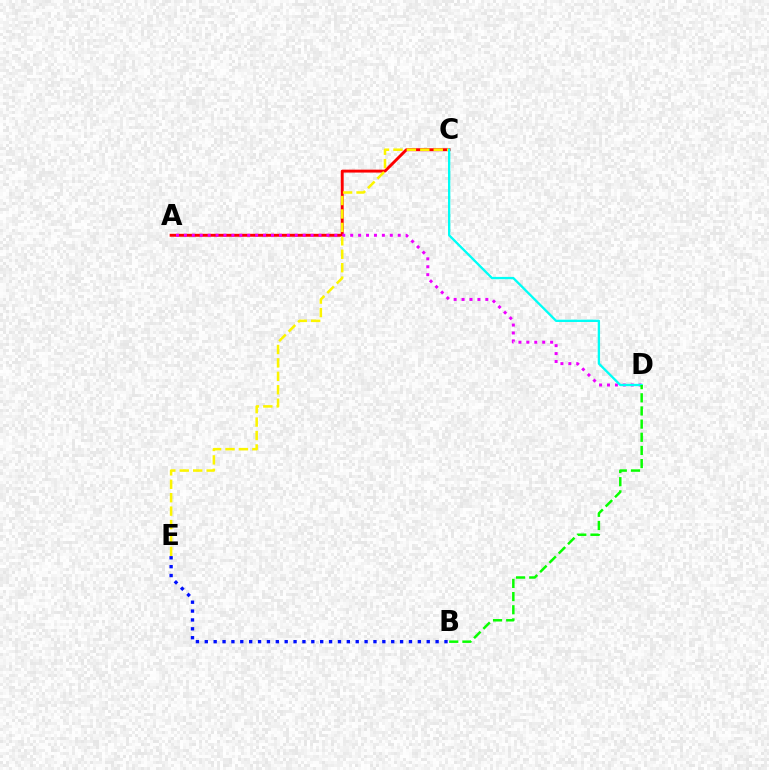{('A', 'C'): [{'color': '#ff0000', 'line_style': 'solid', 'thickness': 2.1}], ('C', 'E'): [{'color': '#fcf500', 'line_style': 'dashed', 'thickness': 1.82}], ('A', 'D'): [{'color': '#ee00ff', 'line_style': 'dotted', 'thickness': 2.15}], ('C', 'D'): [{'color': '#00fff6', 'line_style': 'solid', 'thickness': 1.67}], ('B', 'D'): [{'color': '#08ff00', 'line_style': 'dashed', 'thickness': 1.79}], ('B', 'E'): [{'color': '#0010ff', 'line_style': 'dotted', 'thickness': 2.41}]}